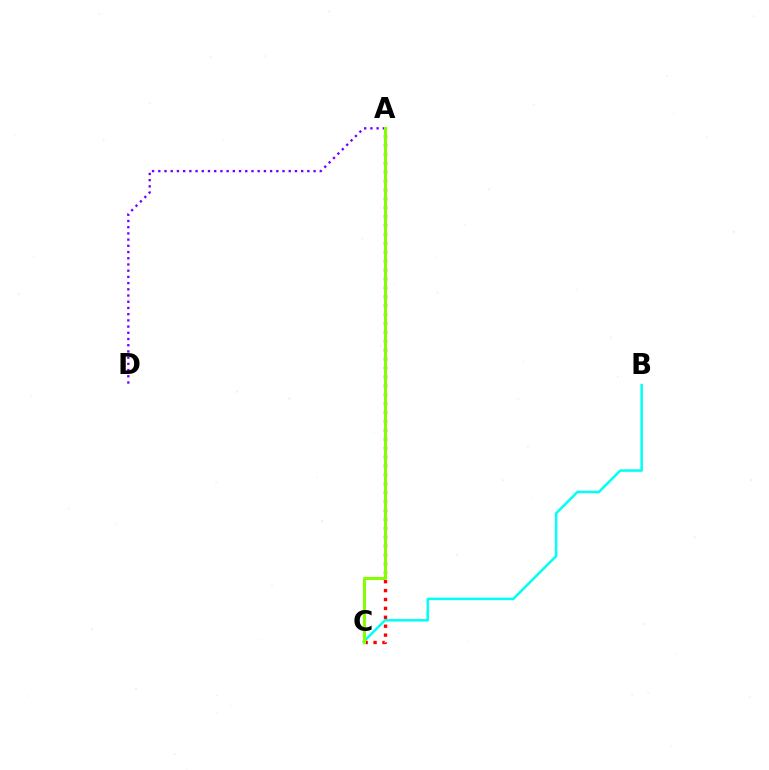{('B', 'C'): [{'color': '#00fff6', 'line_style': 'solid', 'thickness': 1.8}], ('A', 'C'): [{'color': '#ff0000', 'line_style': 'dotted', 'thickness': 2.42}, {'color': '#84ff00', 'line_style': 'solid', 'thickness': 2.19}], ('A', 'D'): [{'color': '#7200ff', 'line_style': 'dotted', 'thickness': 1.69}]}